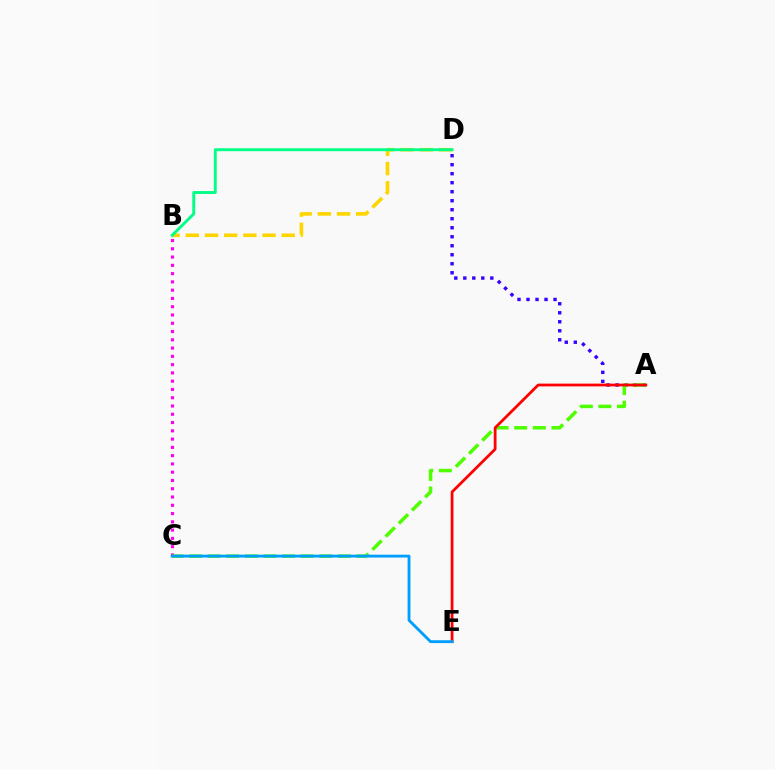{('B', 'D'): [{'color': '#ffd500', 'line_style': 'dashed', 'thickness': 2.61}, {'color': '#00ff86', 'line_style': 'solid', 'thickness': 2.1}], ('B', 'C'): [{'color': '#ff00ed', 'line_style': 'dotted', 'thickness': 2.25}], ('A', 'D'): [{'color': '#3700ff', 'line_style': 'dotted', 'thickness': 2.45}], ('A', 'C'): [{'color': '#4fff00', 'line_style': 'dashed', 'thickness': 2.53}], ('A', 'E'): [{'color': '#ff0000', 'line_style': 'solid', 'thickness': 1.99}], ('C', 'E'): [{'color': '#009eff', 'line_style': 'solid', 'thickness': 2.06}]}